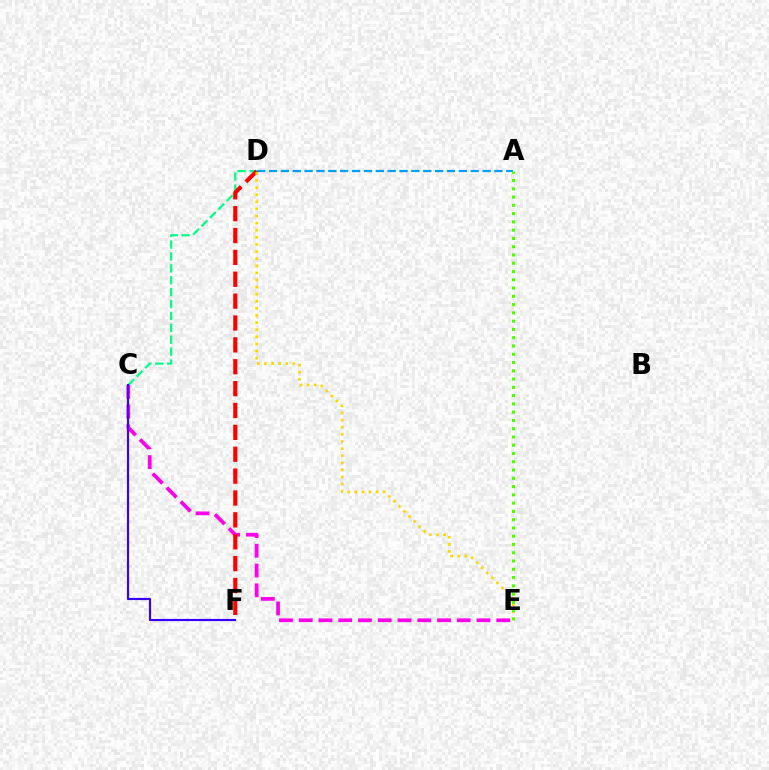{('C', 'D'): [{'color': '#00ff86', 'line_style': 'dashed', 'thickness': 1.62}], ('C', 'E'): [{'color': '#ff00ed', 'line_style': 'dashed', 'thickness': 2.68}], ('A', 'D'): [{'color': '#009eff', 'line_style': 'dashed', 'thickness': 1.61}], ('C', 'F'): [{'color': '#3700ff', 'line_style': 'solid', 'thickness': 1.56}], ('D', 'F'): [{'color': '#ff0000', 'line_style': 'dashed', 'thickness': 2.97}], ('D', 'E'): [{'color': '#ffd500', 'line_style': 'dotted', 'thickness': 1.93}], ('A', 'E'): [{'color': '#4fff00', 'line_style': 'dotted', 'thickness': 2.25}]}